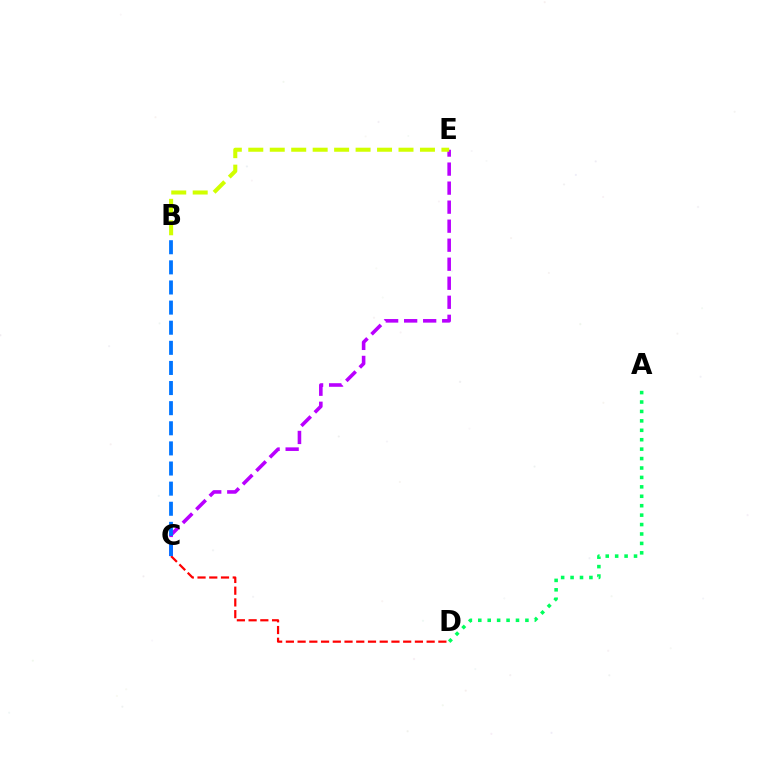{('C', 'D'): [{'color': '#ff0000', 'line_style': 'dashed', 'thickness': 1.59}], ('C', 'E'): [{'color': '#b900ff', 'line_style': 'dashed', 'thickness': 2.58}], ('B', 'E'): [{'color': '#d1ff00', 'line_style': 'dashed', 'thickness': 2.92}], ('B', 'C'): [{'color': '#0074ff', 'line_style': 'dashed', 'thickness': 2.73}], ('A', 'D'): [{'color': '#00ff5c', 'line_style': 'dotted', 'thickness': 2.56}]}